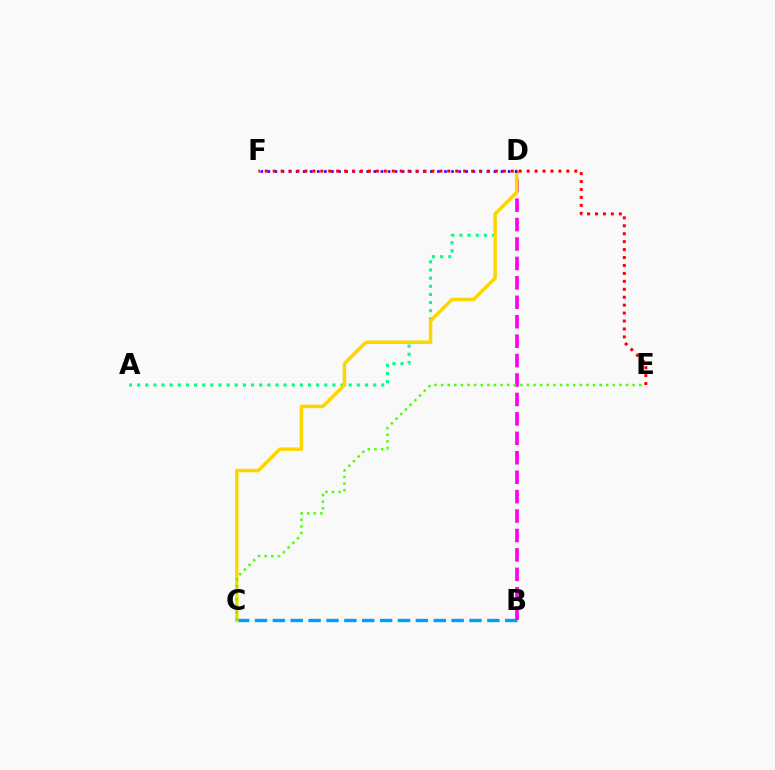{('B', 'C'): [{'color': '#009eff', 'line_style': 'dashed', 'thickness': 2.43}], ('B', 'D'): [{'color': '#ff00ed', 'line_style': 'dashed', 'thickness': 2.64}], ('A', 'D'): [{'color': '#00ff86', 'line_style': 'dotted', 'thickness': 2.21}], ('C', 'D'): [{'color': '#ffd500', 'line_style': 'solid', 'thickness': 2.5}], ('C', 'E'): [{'color': '#4fff00', 'line_style': 'dotted', 'thickness': 1.79}], ('D', 'F'): [{'color': '#3700ff', 'line_style': 'dotted', 'thickness': 1.92}], ('E', 'F'): [{'color': '#ff0000', 'line_style': 'dotted', 'thickness': 2.16}]}